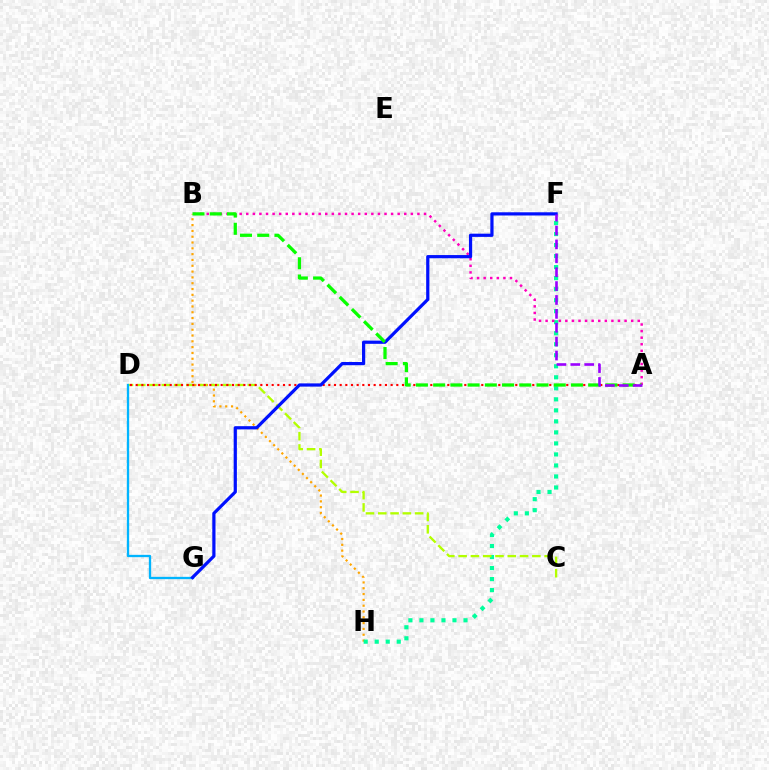{('B', 'H'): [{'color': '#ffa500', 'line_style': 'dotted', 'thickness': 1.58}], ('F', 'H'): [{'color': '#00ff9d', 'line_style': 'dotted', 'thickness': 2.99}], ('C', 'D'): [{'color': '#b3ff00', 'line_style': 'dashed', 'thickness': 1.67}], ('D', 'G'): [{'color': '#00b5ff', 'line_style': 'solid', 'thickness': 1.66}], ('A', 'D'): [{'color': '#ff0000', 'line_style': 'dotted', 'thickness': 1.54}], ('A', 'B'): [{'color': '#ff00bd', 'line_style': 'dotted', 'thickness': 1.79}, {'color': '#08ff00', 'line_style': 'dashed', 'thickness': 2.34}], ('F', 'G'): [{'color': '#0010ff', 'line_style': 'solid', 'thickness': 2.31}], ('A', 'F'): [{'color': '#9b00ff', 'line_style': 'dashed', 'thickness': 1.89}]}